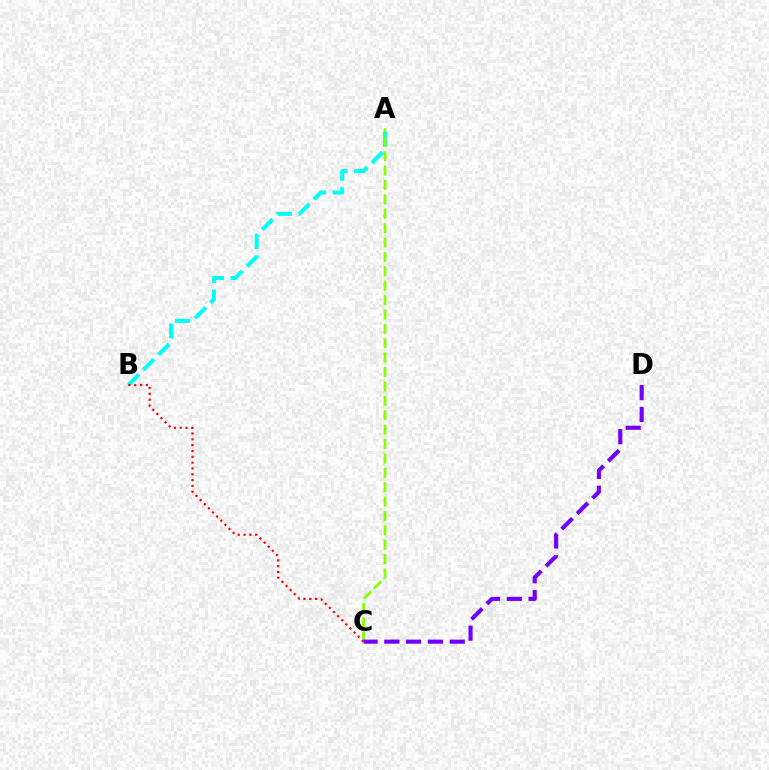{('A', 'B'): [{'color': '#00fff6', 'line_style': 'dashed', 'thickness': 2.91}], ('A', 'C'): [{'color': '#84ff00', 'line_style': 'dashed', 'thickness': 1.96}], ('B', 'C'): [{'color': '#ff0000', 'line_style': 'dotted', 'thickness': 1.58}], ('C', 'D'): [{'color': '#7200ff', 'line_style': 'dashed', 'thickness': 2.96}]}